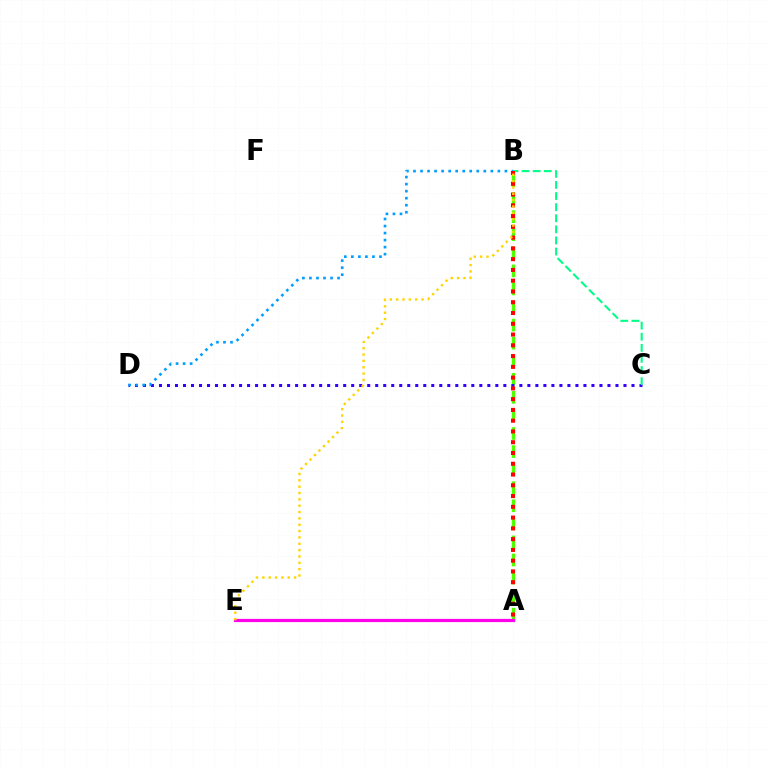{('A', 'B'): [{'color': '#4fff00', 'line_style': 'dashed', 'thickness': 2.45}, {'color': '#ff0000', 'line_style': 'dotted', 'thickness': 2.93}], ('C', 'D'): [{'color': '#3700ff', 'line_style': 'dotted', 'thickness': 2.18}], ('B', 'C'): [{'color': '#00ff86', 'line_style': 'dashed', 'thickness': 1.51}], ('B', 'D'): [{'color': '#009eff', 'line_style': 'dotted', 'thickness': 1.91}], ('A', 'E'): [{'color': '#ff00ed', 'line_style': 'solid', 'thickness': 2.3}], ('B', 'E'): [{'color': '#ffd500', 'line_style': 'dotted', 'thickness': 1.72}]}